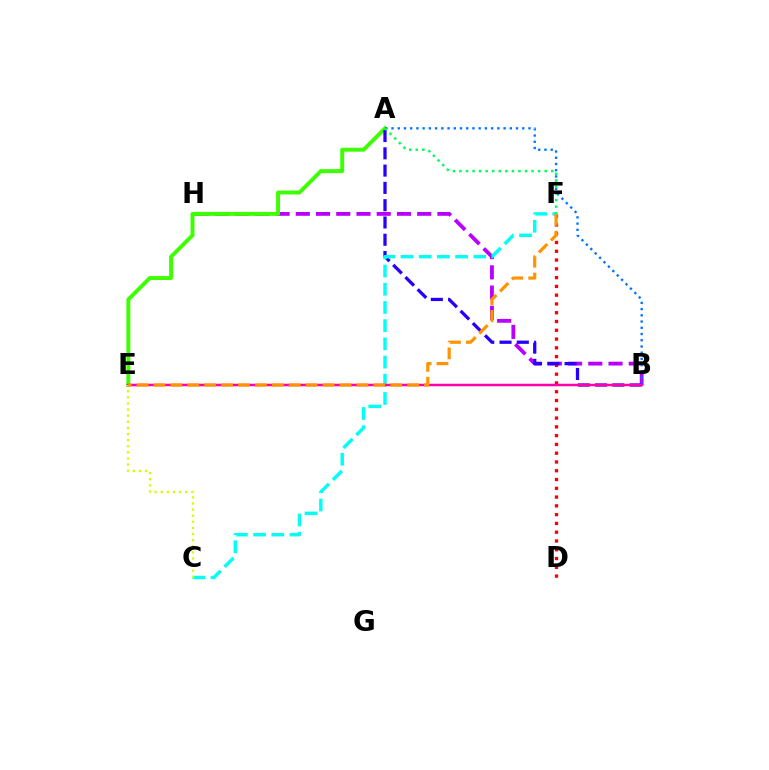{('B', 'H'): [{'color': '#b900ff', 'line_style': 'dashed', 'thickness': 2.75}], ('A', 'E'): [{'color': '#3dff00', 'line_style': 'solid', 'thickness': 2.83}], ('D', 'F'): [{'color': '#ff0000', 'line_style': 'dotted', 'thickness': 2.39}], ('A', 'B'): [{'color': '#0074ff', 'line_style': 'dotted', 'thickness': 1.69}, {'color': '#2500ff', 'line_style': 'dashed', 'thickness': 2.35}], ('C', 'F'): [{'color': '#00fff6', 'line_style': 'dashed', 'thickness': 2.47}], ('B', 'E'): [{'color': '#ff00ac', 'line_style': 'solid', 'thickness': 1.8}], ('C', 'E'): [{'color': '#d1ff00', 'line_style': 'dotted', 'thickness': 1.66}], ('A', 'F'): [{'color': '#00ff5c', 'line_style': 'dotted', 'thickness': 1.78}], ('E', 'F'): [{'color': '#ff9400', 'line_style': 'dashed', 'thickness': 2.3}]}